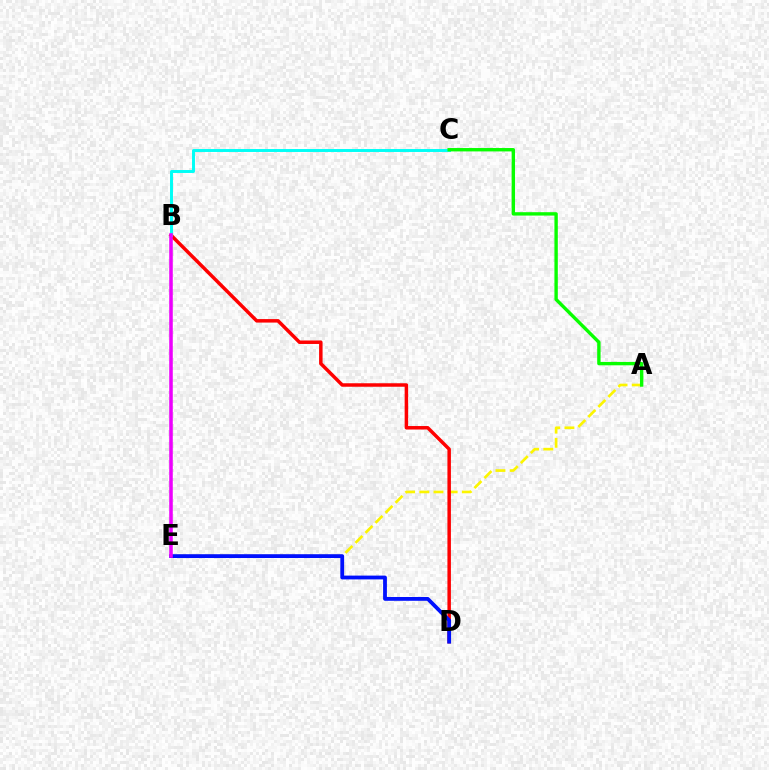{('A', 'E'): [{'color': '#fcf500', 'line_style': 'dashed', 'thickness': 1.93}], ('B', 'D'): [{'color': '#ff0000', 'line_style': 'solid', 'thickness': 2.51}], ('B', 'C'): [{'color': '#00fff6', 'line_style': 'solid', 'thickness': 2.12}], ('A', 'C'): [{'color': '#08ff00', 'line_style': 'solid', 'thickness': 2.43}], ('D', 'E'): [{'color': '#0010ff', 'line_style': 'solid', 'thickness': 2.74}], ('B', 'E'): [{'color': '#ee00ff', 'line_style': 'solid', 'thickness': 2.56}]}